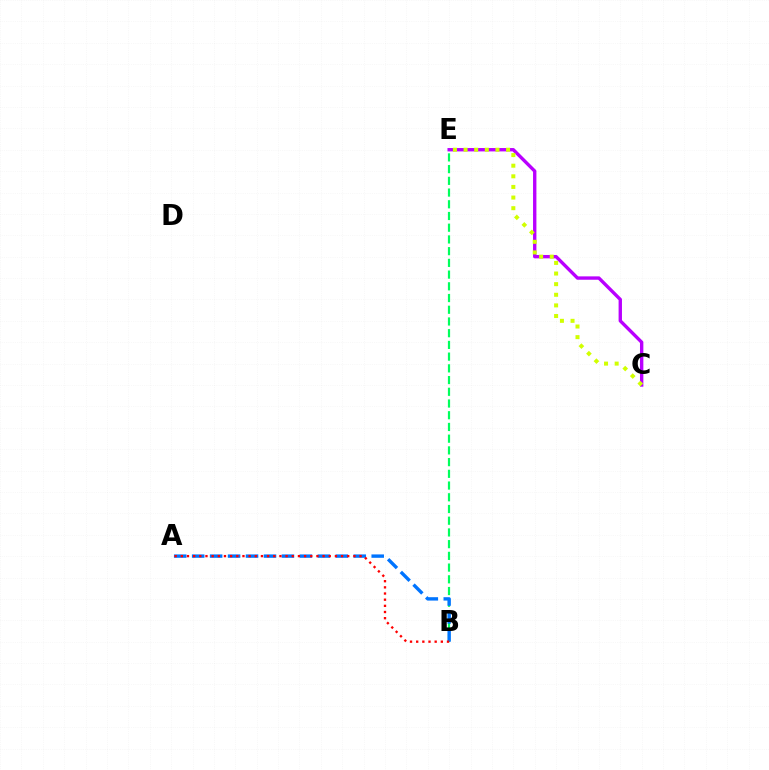{('C', 'E'): [{'color': '#b900ff', 'line_style': 'solid', 'thickness': 2.43}, {'color': '#d1ff00', 'line_style': 'dotted', 'thickness': 2.89}], ('B', 'E'): [{'color': '#00ff5c', 'line_style': 'dashed', 'thickness': 1.59}], ('A', 'B'): [{'color': '#0074ff', 'line_style': 'dashed', 'thickness': 2.44}, {'color': '#ff0000', 'line_style': 'dotted', 'thickness': 1.67}]}